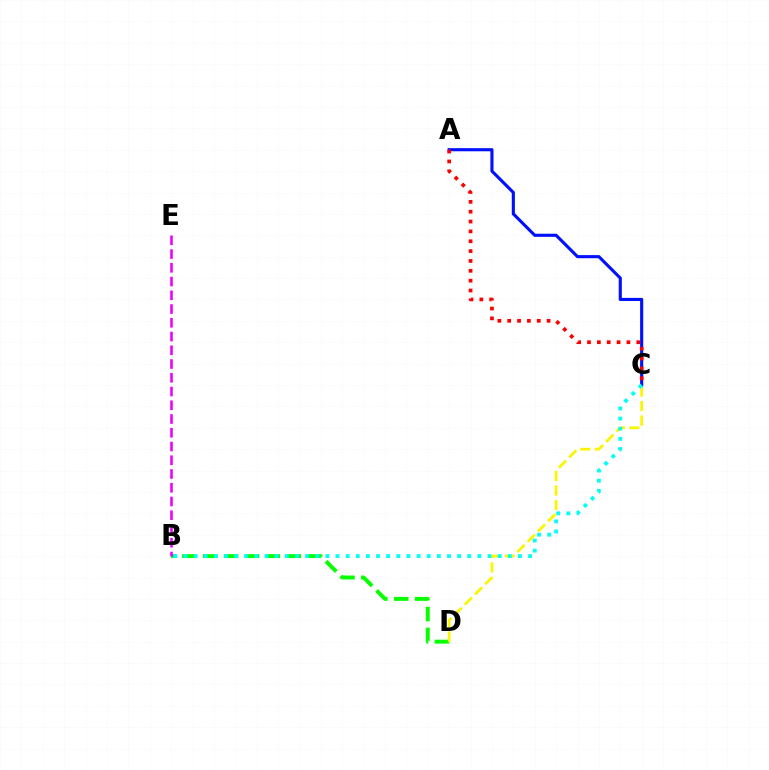{('B', 'D'): [{'color': '#08ff00', 'line_style': 'dashed', 'thickness': 2.83}], ('C', 'D'): [{'color': '#fcf500', 'line_style': 'dashed', 'thickness': 1.97}], ('B', 'E'): [{'color': '#ee00ff', 'line_style': 'dashed', 'thickness': 1.87}], ('A', 'C'): [{'color': '#0010ff', 'line_style': 'solid', 'thickness': 2.24}, {'color': '#ff0000', 'line_style': 'dotted', 'thickness': 2.68}], ('B', 'C'): [{'color': '#00fff6', 'line_style': 'dotted', 'thickness': 2.75}]}